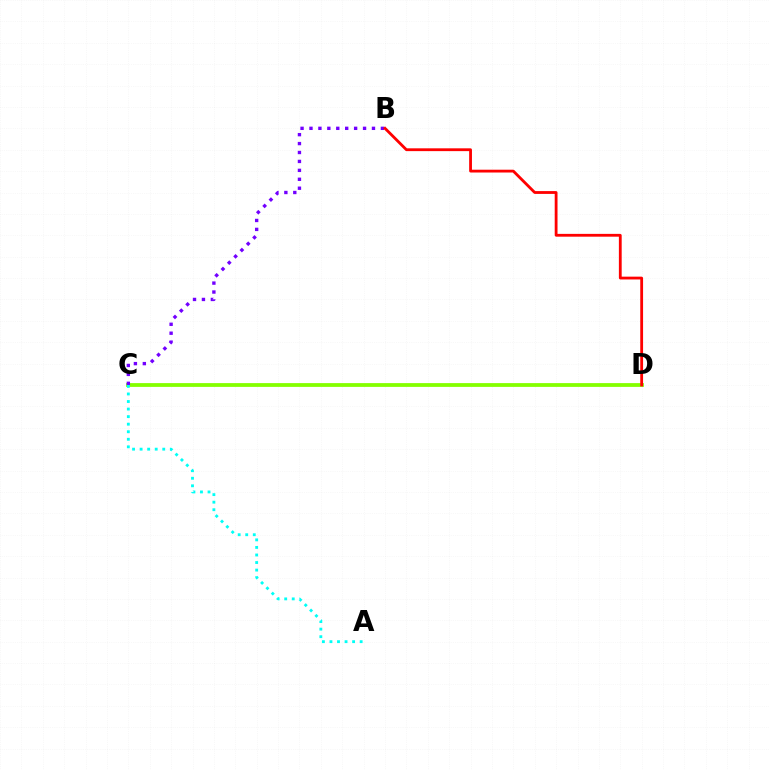{('C', 'D'): [{'color': '#84ff00', 'line_style': 'solid', 'thickness': 2.72}], ('B', 'C'): [{'color': '#7200ff', 'line_style': 'dotted', 'thickness': 2.43}], ('B', 'D'): [{'color': '#ff0000', 'line_style': 'solid', 'thickness': 2.02}], ('A', 'C'): [{'color': '#00fff6', 'line_style': 'dotted', 'thickness': 2.05}]}